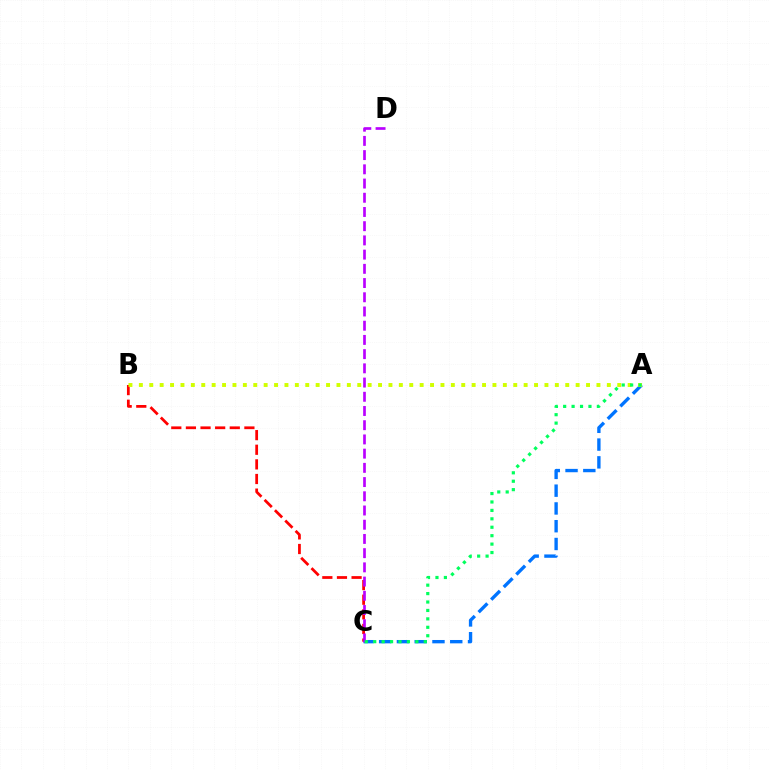{('B', 'C'): [{'color': '#ff0000', 'line_style': 'dashed', 'thickness': 1.99}], ('A', 'C'): [{'color': '#0074ff', 'line_style': 'dashed', 'thickness': 2.41}, {'color': '#00ff5c', 'line_style': 'dotted', 'thickness': 2.29}], ('C', 'D'): [{'color': '#b900ff', 'line_style': 'dashed', 'thickness': 1.93}], ('A', 'B'): [{'color': '#d1ff00', 'line_style': 'dotted', 'thickness': 2.83}]}